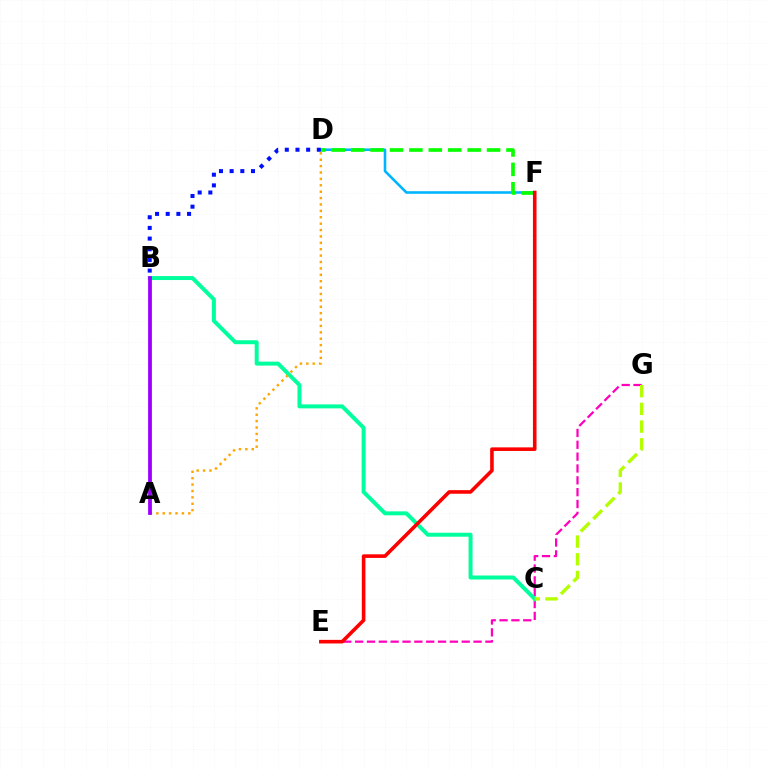{('E', 'G'): [{'color': '#ff00bd', 'line_style': 'dashed', 'thickness': 1.61}], ('D', 'F'): [{'color': '#00b5ff', 'line_style': 'solid', 'thickness': 1.86}, {'color': '#08ff00', 'line_style': 'dashed', 'thickness': 2.64}], ('B', 'C'): [{'color': '#00ff9d', 'line_style': 'solid', 'thickness': 2.86}], ('C', 'G'): [{'color': '#b3ff00', 'line_style': 'dashed', 'thickness': 2.4}], ('E', 'F'): [{'color': '#ff0000', 'line_style': 'solid', 'thickness': 2.59}], ('B', 'D'): [{'color': '#0010ff', 'line_style': 'dotted', 'thickness': 2.9}], ('A', 'D'): [{'color': '#ffa500', 'line_style': 'dotted', 'thickness': 1.74}], ('A', 'B'): [{'color': '#9b00ff', 'line_style': 'solid', 'thickness': 2.72}]}